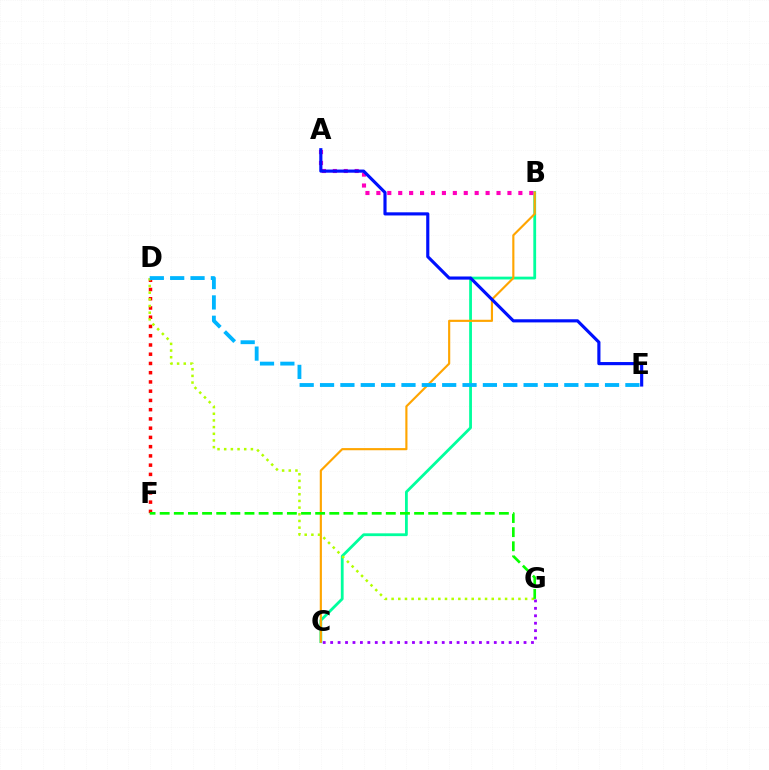{('B', 'C'): [{'color': '#00ff9d', 'line_style': 'solid', 'thickness': 2.01}, {'color': '#ffa500', 'line_style': 'solid', 'thickness': 1.55}], ('D', 'F'): [{'color': '#ff0000', 'line_style': 'dotted', 'thickness': 2.51}], ('D', 'G'): [{'color': '#b3ff00', 'line_style': 'dotted', 'thickness': 1.81}], ('F', 'G'): [{'color': '#08ff00', 'line_style': 'dashed', 'thickness': 1.92}], ('C', 'G'): [{'color': '#9b00ff', 'line_style': 'dotted', 'thickness': 2.02}], ('A', 'B'): [{'color': '#ff00bd', 'line_style': 'dotted', 'thickness': 2.97}], ('D', 'E'): [{'color': '#00b5ff', 'line_style': 'dashed', 'thickness': 2.77}], ('A', 'E'): [{'color': '#0010ff', 'line_style': 'solid', 'thickness': 2.26}]}